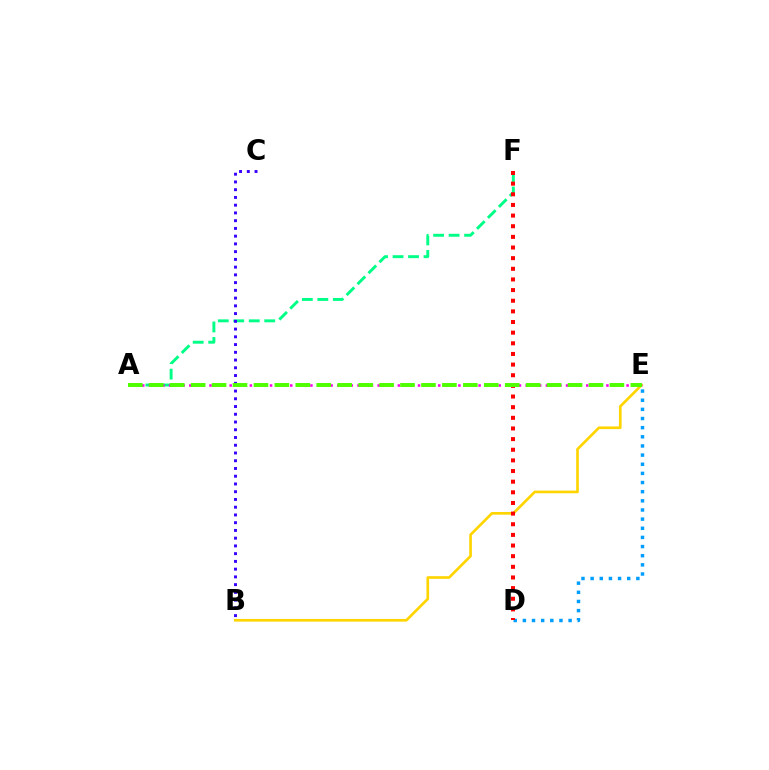{('B', 'E'): [{'color': '#ffd500', 'line_style': 'solid', 'thickness': 1.91}], ('D', 'E'): [{'color': '#009eff', 'line_style': 'dotted', 'thickness': 2.48}], ('A', 'F'): [{'color': '#00ff86', 'line_style': 'dashed', 'thickness': 2.1}], ('D', 'F'): [{'color': '#ff0000', 'line_style': 'dotted', 'thickness': 2.89}], ('B', 'C'): [{'color': '#3700ff', 'line_style': 'dotted', 'thickness': 2.1}], ('A', 'E'): [{'color': '#ff00ed', 'line_style': 'dotted', 'thickness': 1.83}, {'color': '#4fff00', 'line_style': 'dashed', 'thickness': 2.84}]}